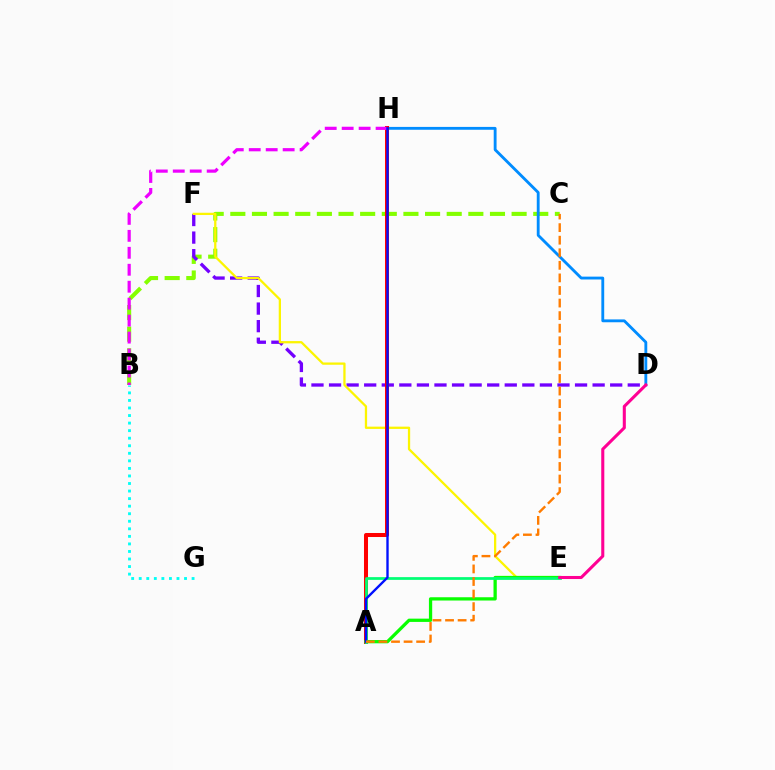{('B', 'C'): [{'color': '#84ff00', 'line_style': 'dashed', 'thickness': 2.94}], ('D', 'F'): [{'color': '#7200ff', 'line_style': 'dashed', 'thickness': 2.39}], ('E', 'F'): [{'color': '#fcf500', 'line_style': 'solid', 'thickness': 1.64}], ('D', 'H'): [{'color': '#008cff', 'line_style': 'solid', 'thickness': 2.05}], ('A', 'H'): [{'color': '#ff0000', 'line_style': 'solid', 'thickness': 2.89}, {'color': '#0010ff', 'line_style': 'solid', 'thickness': 1.71}], ('B', 'H'): [{'color': '#ee00ff', 'line_style': 'dashed', 'thickness': 2.3}], ('A', 'E'): [{'color': '#08ff00', 'line_style': 'solid', 'thickness': 2.35}, {'color': '#00ff74', 'line_style': 'solid', 'thickness': 1.97}], ('B', 'G'): [{'color': '#00fff6', 'line_style': 'dotted', 'thickness': 2.05}], ('D', 'E'): [{'color': '#ff0094', 'line_style': 'solid', 'thickness': 2.2}], ('A', 'C'): [{'color': '#ff7c00', 'line_style': 'dashed', 'thickness': 1.71}]}